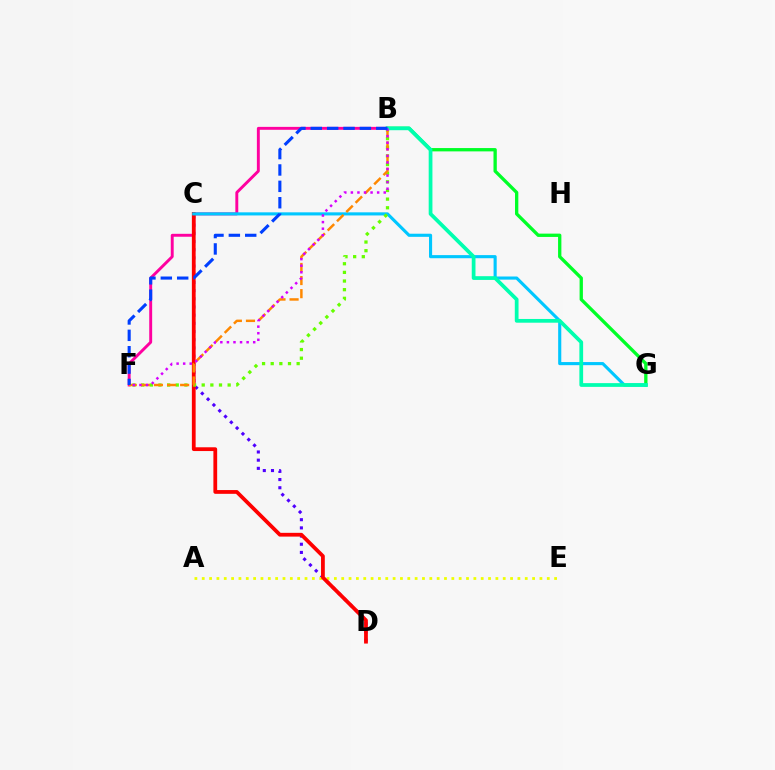{('C', 'D'): [{'color': '#4f00ff', 'line_style': 'dotted', 'thickness': 2.22}, {'color': '#ff0000', 'line_style': 'solid', 'thickness': 2.71}], ('A', 'E'): [{'color': '#eeff00', 'line_style': 'dotted', 'thickness': 1.99}], ('B', 'G'): [{'color': '#00ff27', 'line_style': 'solid', 'thickness': 2.38}, {'color': '#00ffaf', 'line_style': 'solid', 'thickness': 2.69}], ('B', 'F'): [{'color': '#ff00a0', 'line_style': 'solid', 'thickness': 2.1}, {'color': '#66ff00', 'line_style': 'dotted', 'thickness': 2.35}, {'color': '#ff8800', 'line_style': 'dashed', 'thickness': 1.78}, {'color': '#d600ff', 'line_style': 'dotted', 'thickness': 1.79}, {'color': '#003fff', 'line_style': 'dashed', 'thickness': 2.22}], ('C', 'G'): [{'color': '#00c7ff', 'line_style': 'solid', 'thickness': 2.24}]}